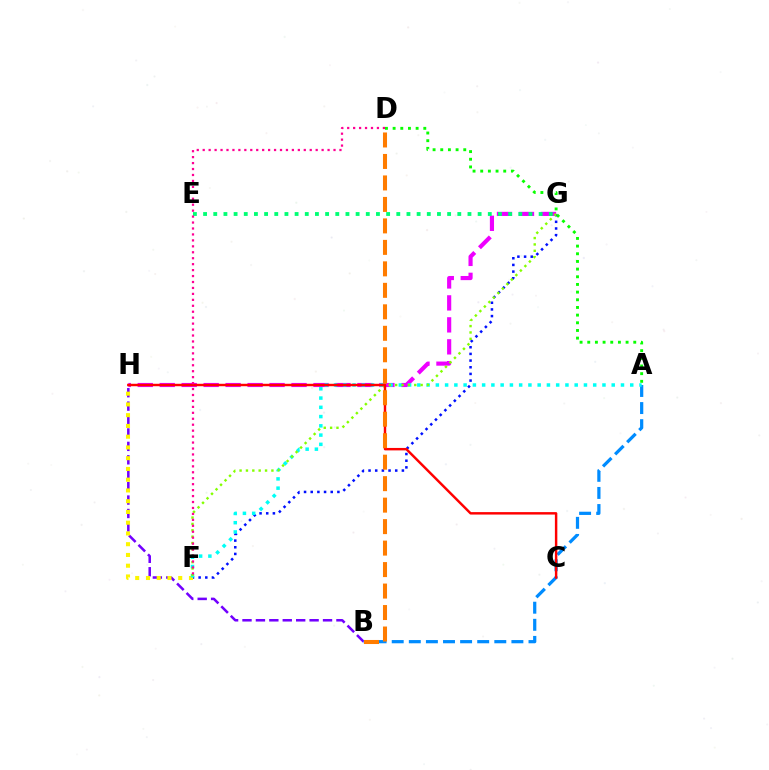{('F', 'G'): [{'color': '#0010ff', 'line_style': 'dotted', 'thickness': 1.81}, {'color': '#84ff00', 'line_style': 'dotted', 'thickness': 1.73}], ('B', 'H'): [{'color': '#7200ff', 'line_style': 'dashed', 'thickness': 1.82}], ('A', 'B'): [{'color': '#008cff', 'line_style': 'dashed', 'thickness': 2.32}], ('F', 'H'): [{'color': '#fcf500', 'line_style': 'dotted', 'thickness': 2.92}], ('G', 'H'): [{'color': '#ee00ff', 'line_style': 'dashed', 'thickness': 2.98}], ('A', 'F'): [{'color': '#00fff6', 'line_style': 'dotted', 'thickness': 2.51}], ('C', 'H'): [{'color': '#ff0000', 'line_style': 'solid', 'thickness': 1.76}], ('E', 'G'): [{'color': '#00ff74', 'line_style': 'dotted', 'thickness': 2.76}], ('D', 'F'): [{'color': '#ff0094', 'line_style': 'dotted', 'thickness': 1.62}], ('B', 'D'): [{'color': '#ff7c00', 'line_style': 'dashed', 'thickness': 2.92}], ('A', 'D'): [{'color': '#08ff00', 'line_style': 'dotted', 'thickness': 2.08}]}